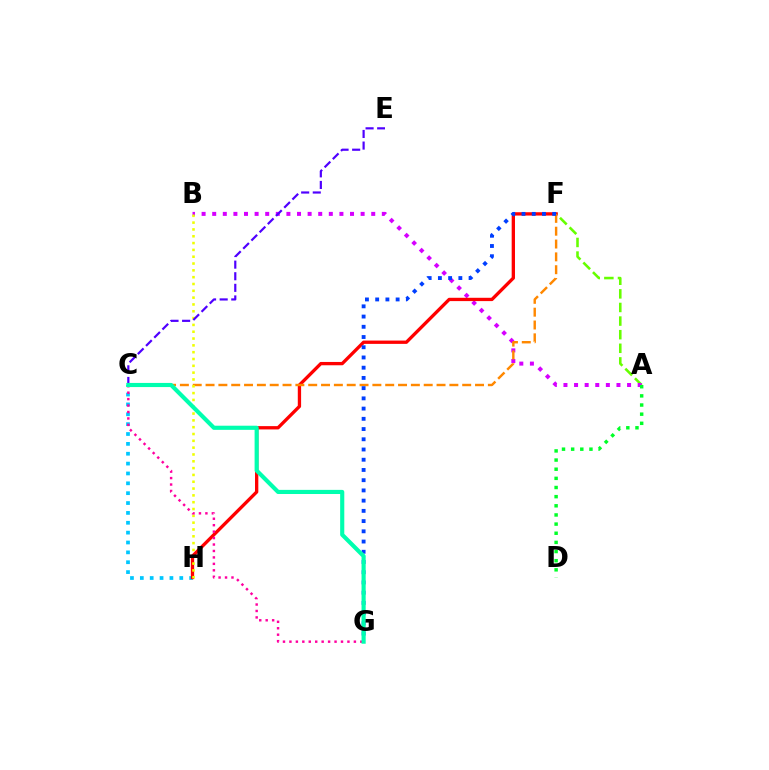{('A', 'F'): [{'color': '#66ff00', 'line_style': 'dashed', 'thickness': 1.85}], ('A', 'B'): [{'color': '#d600ff', 'line_style': 'dotted', 'thickness': 2.88}], ('A', 'D'): [{'color': '#00ff27', 'line_style': 'dotted', 'thickness': 2.49}], ('C', 'H'): [{'color': '#00c7ff', 'line_style': 'dotted', 'thickness': 2.68}], ('F', 'H'): [{'color': '#ff0000', 'line_style': 'solid', 'thickness': 2.39}], ('C', 'F'): [{'color': '#ff8800', 'line_style': 'dashed', 'thickness': 1.74}], ('F', 'G'): [{'color': '#003fff', 'line_style': 'dotted', 'thickness': 2.78}], ('B', 'H'): [{'color': '#eeff00', 'line_style': 'dotted', 'thickness': 1.85}], ('C', 'G'): [{'color': '#ff00a0', 'line_style': 'dotted', 'thickness': 1.75}, {'color': '#00ffaf', 'line_style': 'solid', 'thickness': 2.98}], ('C', 'E'): [{'color': '#4f00ff', 'line_style': 'dashed', 'thickness': 1.58}]}